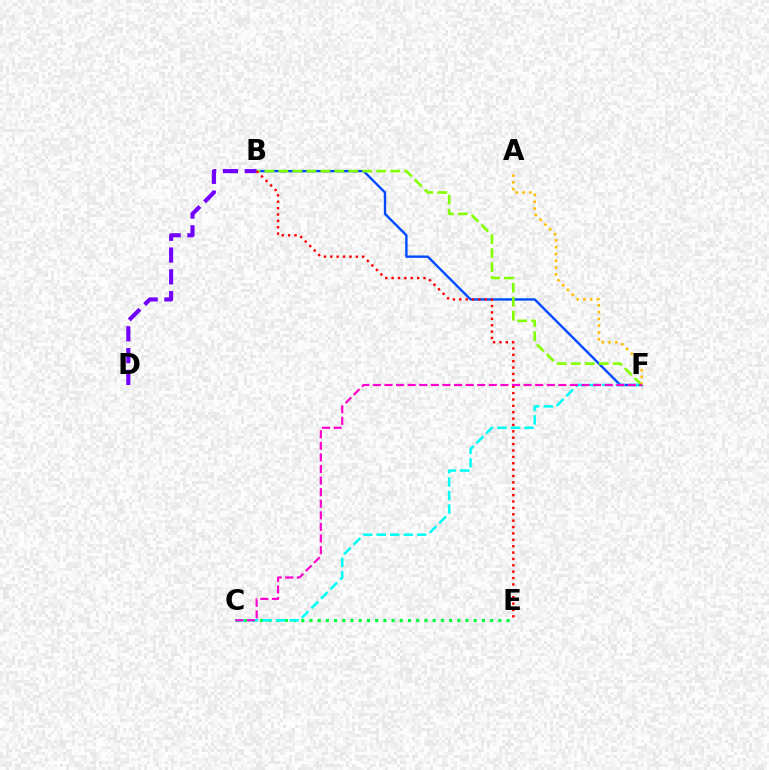{('B', 'F'): [{'color': '#004bff', 'line_style': 'solid', 'thickness': 1.71}, {'color': '#84ff00', 'line_style': 'dashed', 'thickness': 1.9}], ('B', 'D'): [{'color': '#7200ff', 'line_style': 'dashed', 'thickness': 2.96}], ('C', 'E'): [{'color': '#00ff39', 'line_style': 'dotted', 'thickness': 2.23}], ('B', 'E'): [{'color': '#ff0000', 'line_style': 'dotted', 'thickness': 1.73}], ('A', 'F'): [{'color': '#ffbd00', 'line_style': 'dotted', 'thickness': 1.85}], ('C', 'F'): [{'color': '#00fff6', 'line_style': 'dashed', 'thickness': 1.84}, {'color': '#ff00cf', 'line_style': 'dashed', 'thickness': 1.57}]}